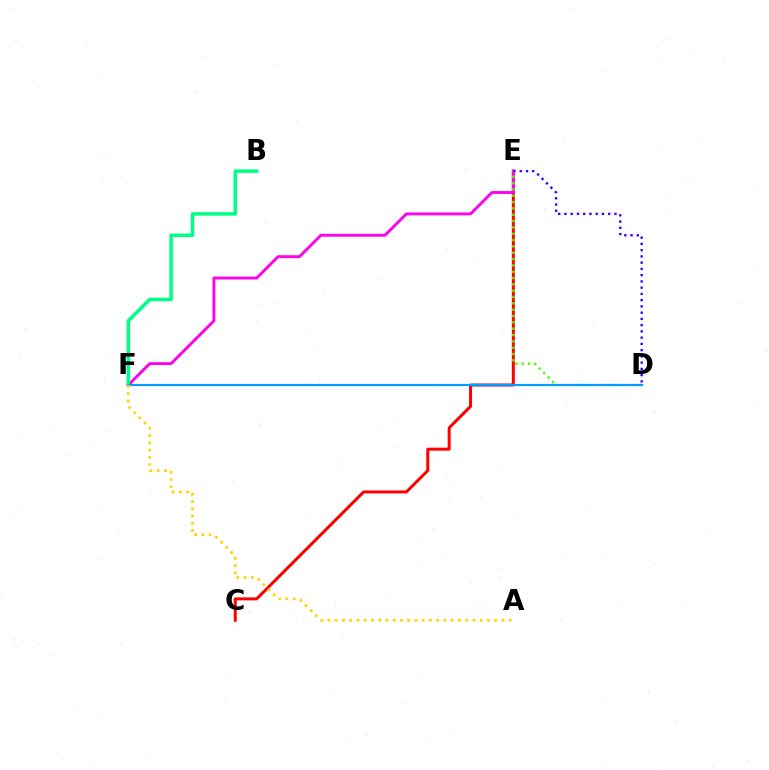{('C', 'E'): [{'color': '#ff0000', 'line_style': 'solid', 'thickness': 2.16}], ('E', 'F'): [{'color': '#ff00ed', 'line_style': 'solid', 'thickness': 2.07}], ('D', 'E'): [{'color': '#3700ff', 'line_style': 'dotted', 'thickness': 1.7}, {'color': '#4fff00', 'line_style': 'dotted', 'thickness': 1.72}], ('B', 'F'): [{'color': '#00ff86', 'line_style': 'solid', 'thickness': 2.55}], ('D', 'F'): [{'color': '#009eff', 'line_style': 'solid', 'thickness': 1.56}], ('A', 'F'): [{'color': '#ffd500', 'line_style': 'dotted', 'thickness': 1.97}]}